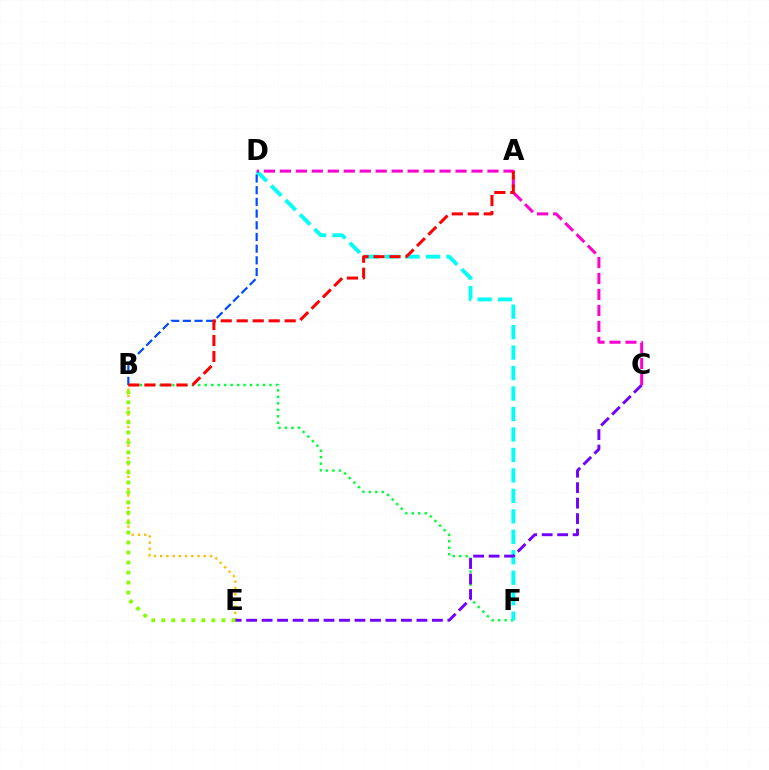{('B', 'F'): [{'color': '#00ff39', 'line_style': 'dotted', 'thickness': 1.76}], ('D', 'F'): [{'color': '#00fff6', 'line_style': 'dashed', 'thickness': 2.78}], ('B', 'E'): [{'color': '#ffbd00', 'line_style': 'dotted', 'thickness': 1.69}, {'color': '#84ff00', 'line_style': 'dotted', 'thickness': 2.72}], ('C', 'E'): [{'color': '#7200ff', 'line_style': 'dashed', 'thickness': 2.1}], ('B', 'D'): [{'color': '#004bff', 'line_style': 'dashed', 'thickness': 1.59}], ('C', 'D'): [{'color': '#ff00cf', 'line_style': 'dashed', 'thickness': 2.17}], ('A', 'B'): [{'color': '#ff0000', 'line_style': 'dashed', 'thickness': 2.17}]}